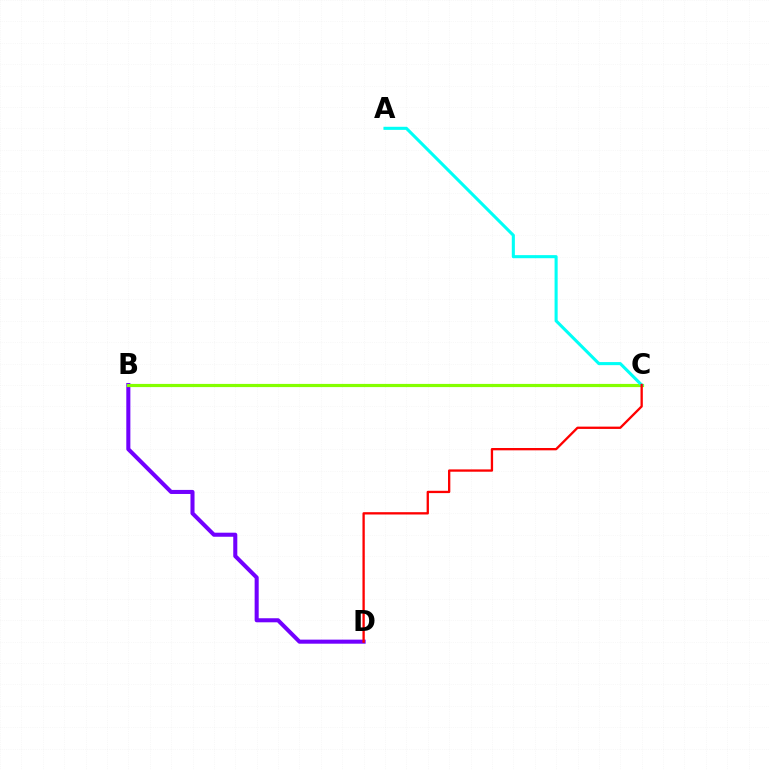{('B', 'D'): [{'color': '#7200ff', 'line_style': 'solid', 'thickness': 2.92}], ('B', 'C'): [{'color': '#84ff00', 'line_style': 'solid', 'thickness': 2.29}], ('A', 'C'): [{'color': '#00fff6', 'line_style': 'solid', 'thickness': 2.22}], ('C', 'D'): [{'color': '#ff0000', 'line_style': 'solid', 'thickness': 1.67}]}